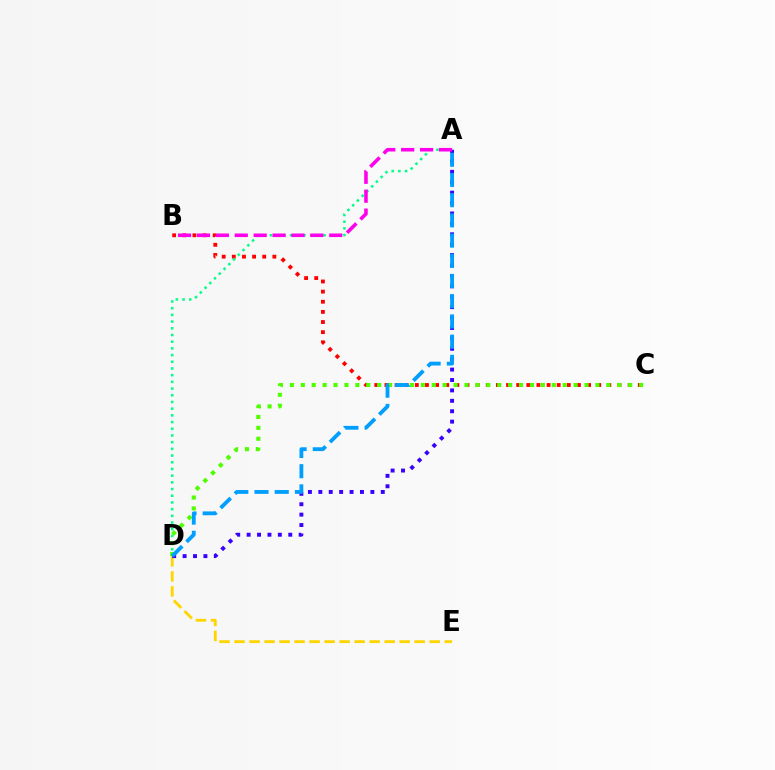{('D', 'E'): [{'color': '#ffd500', 'line_style': 'dashed', 'thickness': 2.04}], ('B', 'C'): [{'color': '#ff0000', 'line_style': 'dotted', 'thickness': 2.75}], ('A', 'D'): [{'color': '#3700ff', 'line_style': 'dotted', 'thickness': 2.83}, {'color': '#00ff86', 'line_style': 'dotted', 'thickness': 1.82}, {'color': '#009eff', 'line_style': 'dashed', 'thickness': 2.75}], ('A', 'B'): [{'color': '#ff00ed', 'line_style': 'dashed', 'thickness': 2.57}], ('C', 'D'): [{'color': '#4fff00', 'line_style': 'dotted', 'thickness': 2.96}]}